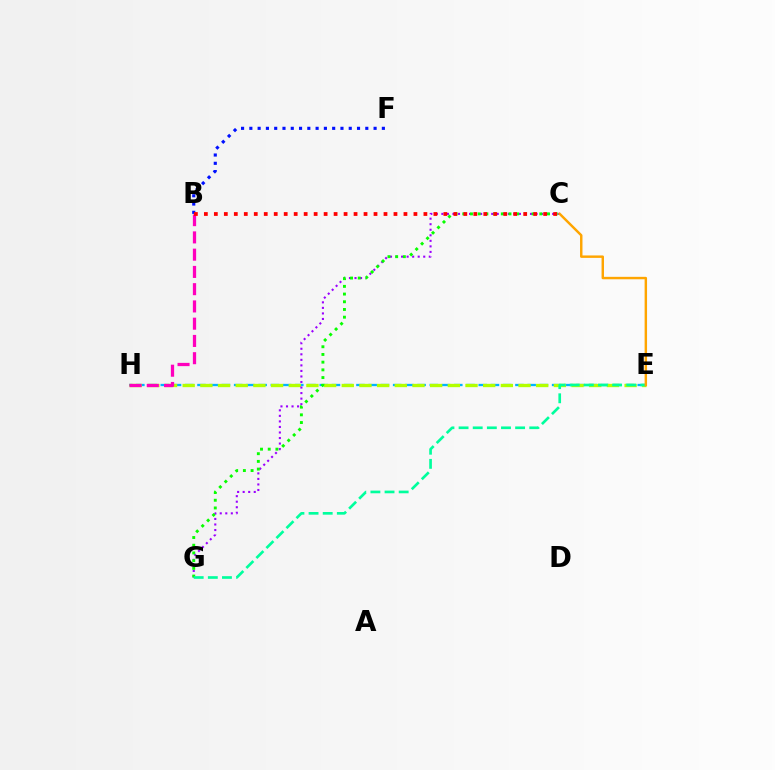{('B', 'F'): [{'color': '#0010ff', 'line_style': 'dotted', 'thickness': 2.25}], ('E', 'H'): [{'color': '#00b5ff', 'line_style': 'dashed', 'thickness': 1.66}, {'color': '#b3ff00', 'line_style': 'dashed', 'thickness': 2.4}], ('C', 'G'): [{'color': '#9b00ff', 'line_style': 'dotted', 'thickness': 1.5}, {'color': '#08ff00', 'line_style': 'dotted', 'thickness': 2.09}], ('B', 'H'): [{'color': '#ff00bd', 'line_style': 'dashed', 'thickness': 2.34}], ('E', 'G'): [{'color': '#00ff9d', 'line_style': 'dashed', 'thickness': 1.92}], ('C', 'E'): [{'color': '#ffa500', 'line_style': 'solid', 'thickness': 1.76}], ('B', 'C'): [{'color': '#ff0000', 'line_style': 'dotted', 'thickness': 2.71}]}